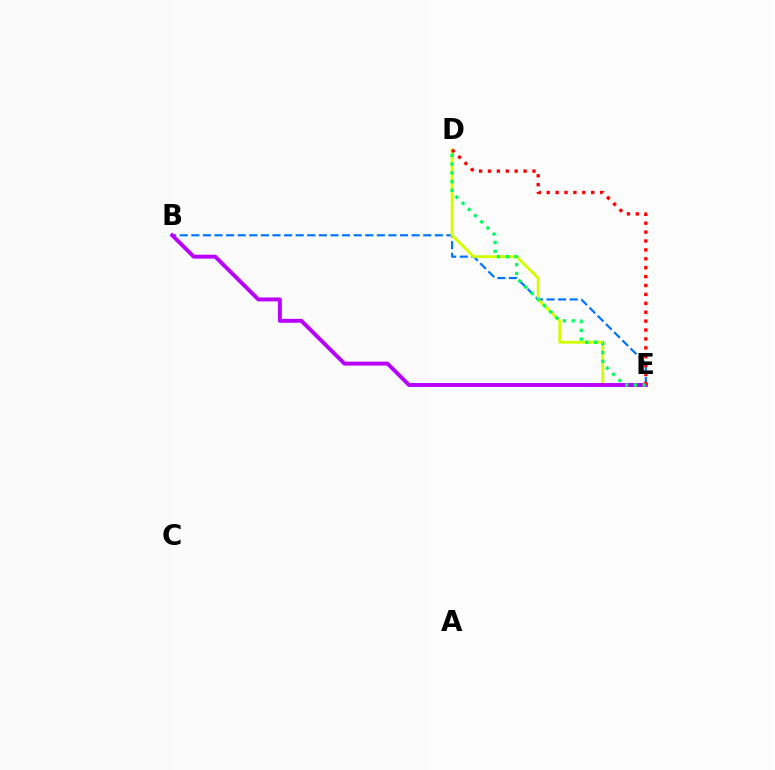{('B', 'E'): [{'color': '#0074ff', 'line_style': 'dashed', 'thickness': 1.58}, {'color': '#b900ff', 'line_style': 'solid', 'thickness': 2.82}], ('D', 'E'): [{'color': '#d1ff00', 'line_style': 'solid', 'thickness': 2.07}, {'color': '#ff0000', 'line_style': 'dotted', 'thickness': 2.42}, {'color': '#00ff5c', 'line_style': 'dotted', 'thickness': 2.38}]}